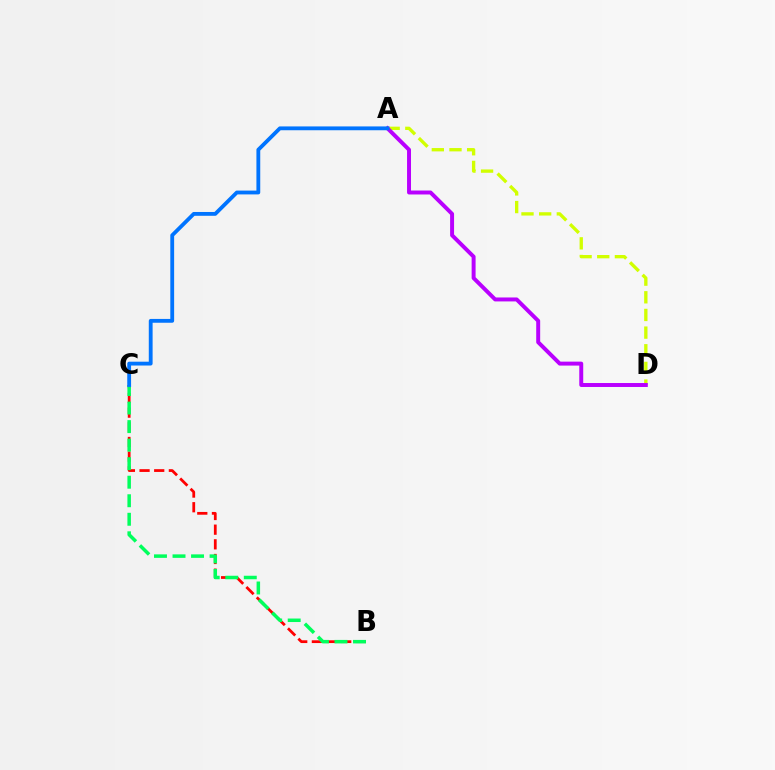{('A', 'D'): [{'color': '#d1ff00', 'line_style': 'dashed', 'thickness': 2.4}, {'color': '#b900ff', 'line_style': 'solid', 'thickness': 2.84}], ('B', 'C'): [{'color': '#ff0000', 'line_style': 'dashed', 'thickness': 1.99}, {'color': '#00ff5c', 'line_style': 'dashed', 'thickness': 2.52}], ('A', 'C'): [{'color': '#0074ff', 'line_style': 'solid', 'thickness': 2.75}]}